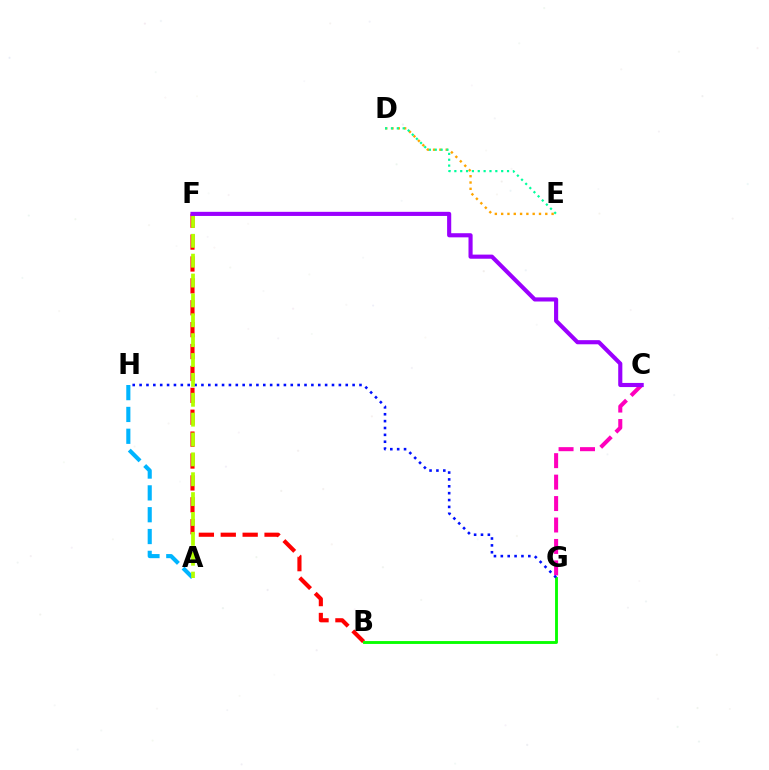{('B', 'F'): [{'color': '#ff0000', 'line_style': 'dashed', 'thickness': 2.97}], ('B', 'G'): [{'color': '#08ff00', 'line_style': 'solid', 'thickness': 2.07}], ('C', 'G'): [{'color': '#ff00bd', 'line_style': 'dashed', 'thickness': 2.91}], ('A', 'H'): [{'color': '#00b5ff', 'line_style': 'dashed', 'thickness': 2.96}], ('G', 'H'): [{'color': '#0010ff', 'line_style': 'dotted', 'thickness': 1.87}], ('D', 'E'): [{'color': '#ffa500', 'line_style': 'dotted', 'thickness': 1.71}, {'color': '#00ff9d', 'line_style': 'dotted', 'thickness': 1.59}], ('A', 'F'): [{'color': '#b3ff00', 'line_style': 'dashed', 'thickness': 2.7}], ('C', 'F'): [{'color': '#9b00ff', 'line_style': 'solid', 'thickness': 2.97}]}